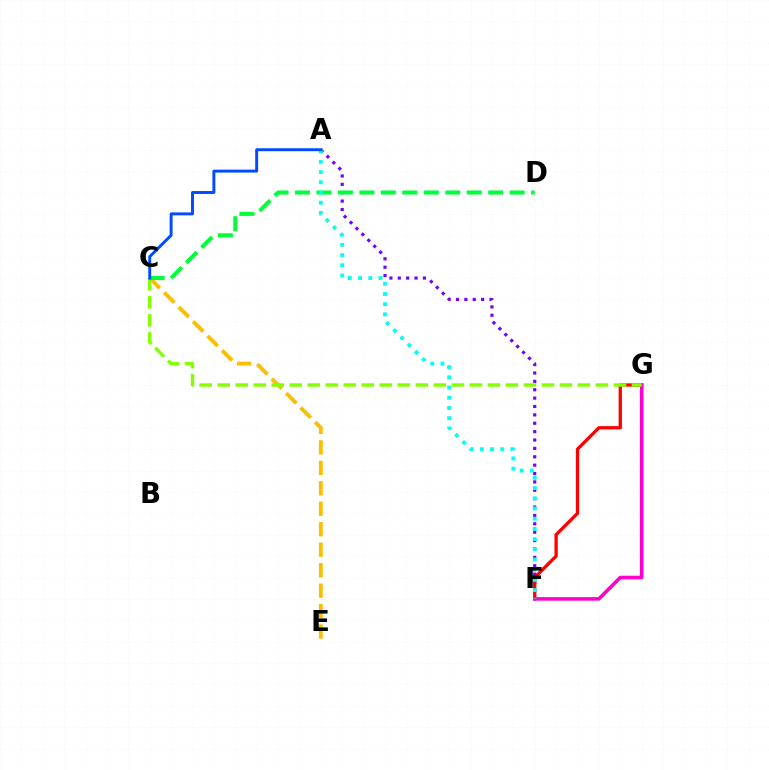{('C', 'E'): [{'color': '#ffbd00', 'line_style': 'dashed', 'thickness': 2.78}], ('A', 'F'): [{'color': '#7200ff', 'line_style': 'dotted', 'thickness': 2.28}, {'color': '#00fff6', 'line_style': 'dotted', 'thickness': 2.77}], ('F', 'G'): [{'color': '#ff0000', 'line_style': 'solid', 'thickness': 2.38}, {'color': '#ff00cf', 'line_style': 'solid', 'thickness': 2.56}], ('C', 'G'): [{'color': '#84ff00', 'line_style': 'dashed', 'thickness': 2.45}], ('C', 'D'): [{'color': '#00ff39', 'line_style': 'dashed', 'thickness': 2.92}], ('A', 'C'): [{'color': '#004bff', 'line_style': 'solid', 'thickness': 2.11}]}